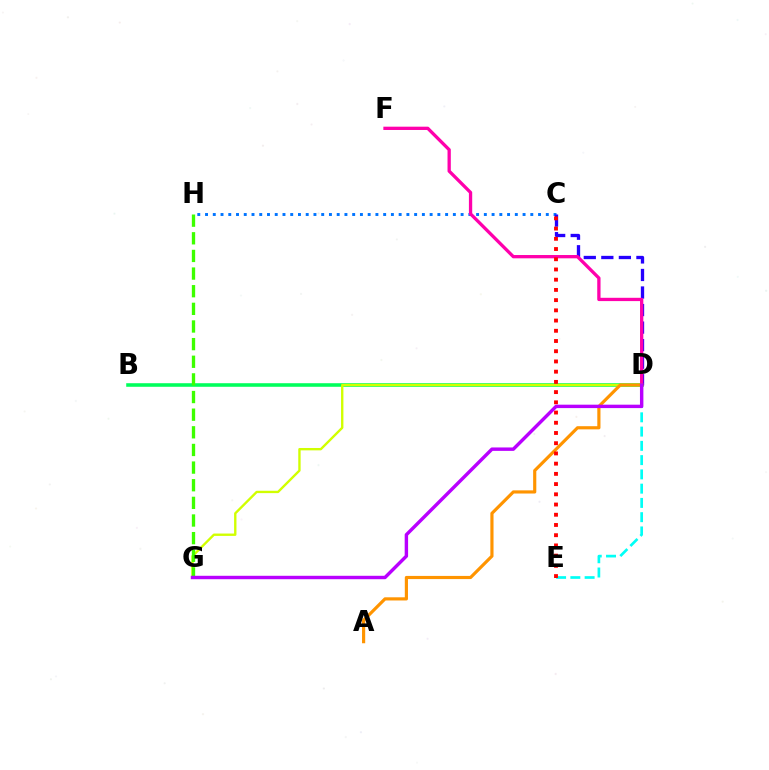{('C', 'H'): [{'color': '#0074ff', 'line_style': 'dotted', 'thickness': 2.1}], ('B', 'D'): [{'color': '#00ff5c', 'line_style': 'solid', 'thickness': 2.57}], ('C', 'D'): [{'color': '#2500ff', 'line_style': 'dashed', 'thickness': 2.38}], ('D', 'G'): [{'color': '#d1ff00', 'line_style': 'solid', 'thickness': 1.7}, {'color': '#b900ff', 'line_style': 'solid', 'thickness': 2.46}], ('G', 'H'): [{'color': '#3dff00', 'line_style': 'dashed', 'thickness': 2.4}], ('D', 'E'): [{'color': '#00fff6', 'line_style': 'dashed', 'thickness': 1.94}], ('D', 'F'): [{'color': '#ff00ac', 'line_style': 'solid', 'thickness': 2.37}], ('A', 'D'): [{'color': '#ff9400', 'line_style': 'solid', 'thickness': 2.28}], ('C', 'E'): [{'color': '#ff0000', 'line_style': 'dotted', 'thickness': 2.78}]}